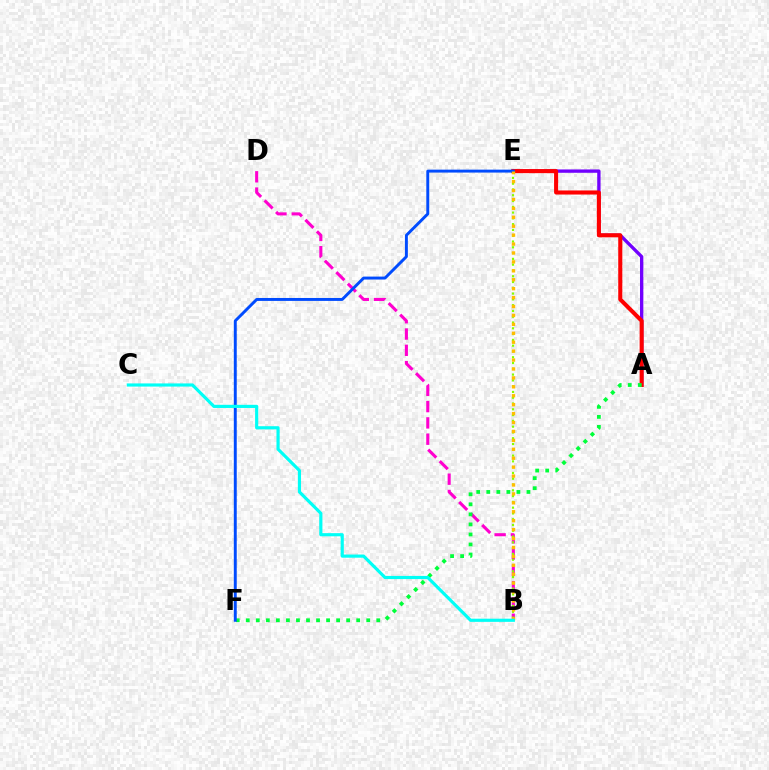{('B', 'D'): [{'color': '#ff00cf', 'line_style': 'dashed', 'thickness': 2.21}], ('A', 'E'): [{'color': '#7200ff', 'line_style': 'solid', 'thickness': 2.41}, {'color': '#ff0000', 'line_style': 'solid', 'thickness': 2.93}], ('A', 'F'): [{'color': '#00ff39', 'line_style': 'dotted', 'thickness': 2.73}], ('B', 'E'): [{'color': '#84ff00', 'line_style': 'dotted', 'thickness': 1.57}, {'color': '#ffbd00', 'line_style': 'dotted', 'thickness': 2.42}], ('E', 'F'): [{'color': '#004bff', 'line_style': 'solid', 'thickness': 2.11}], ('B', 'C'): [{'color': '#00fff6', 'line_style': 'solid', 'thickness': 2.27}]}